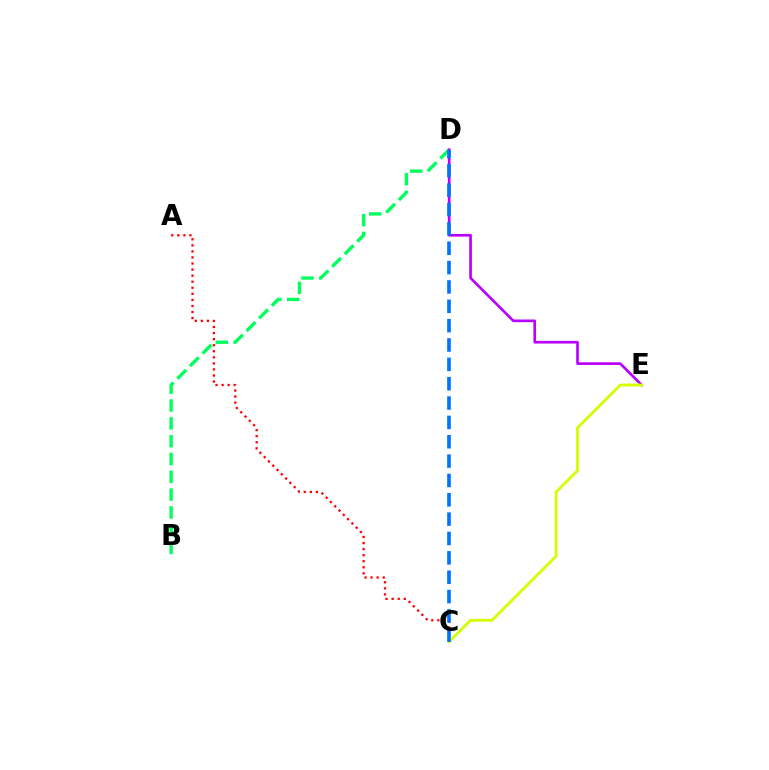{('B', 'D'): [{'color': '#00ff5c', 'line_style': 'dashed', 'thickness': 2.42}], ('D', 'E'): [{'color': '#b900ff', 'line_style': 'solid', 'thickness': 1.92}], ('A', 'C'): [{'color': '#ff0000', 'line_style': 'dotted', 'thickness': 1.65}], ('C', 'E'): [{'color': '#d1ff00', 'line_style': 'solid', 'thickness': 2.02}], ('C', 'D'): [{'color': '#0074ff', 'line_style': 'dashed', 'thickness': 2.63}]}